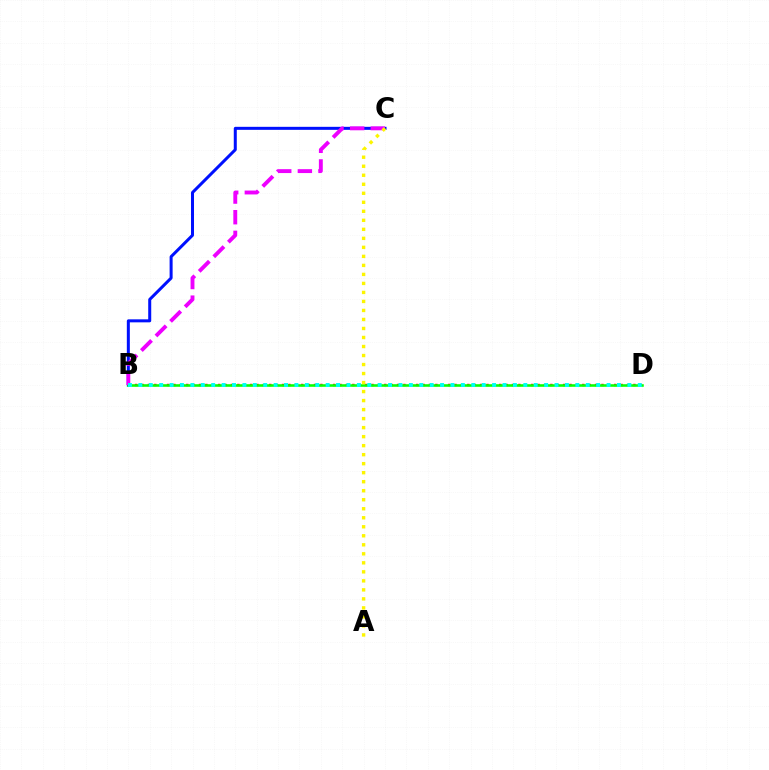{('B', 'D'): [{'color': '#ff0000', 'line_style': 'dotted', 'thickness': 1.74}, {'color': '#08ff00', 'line_style': 'solid', 'thickness': 1.85}, {'color': '#00fff6', 'line_style': 'dotted', 'thickness': 2.83}], ('B', 'C'): [{'color': '#0010ff', 'line_style': 'solid', 'thickness': 2.17}, {'color': '#ee00ff', 'line_style': 'dashed', 'thickness': 2.8}], ('A', 'C'): [{'color': '#fcf500', 'line_style': 'dotted', 'thickness': 2.45}]}